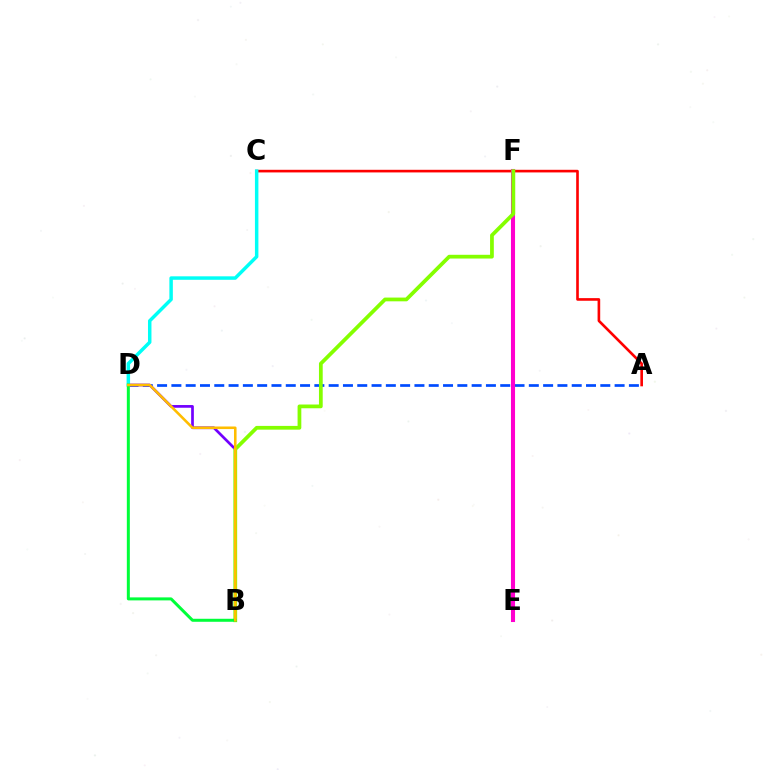{('A', 'D'): [{'color': '#004bff', 'line_style': 'dashed', 'thickness': 1.94}], ('B', 'D'): [{'color': '#7200ff', 'line_style': 'solid', 'thickness': 1.95}, {'color': '#00ff39', 'line_style': 'solid', 'thickness': 2.16}, {'color': '#ffbd00', 'line_style': 'solid', 'thickness': 1.85}], ('A', 'C'): [{'color': '#ff0000', 'line_style': 'solid', 'thickness': 1.89}], ('C', 'D'): [{'color': '#00fff6', 'line_style': 'solid', 'thickness': 2.5}], ('E', 'F'): [{'color': '#ff00cf', 'line_style': 'solid', 'thickness': 2.94}], ('B', 'F'): [{'color': '#84ff00', 'line_style': 'solid', 'thickness': 2.7}]}